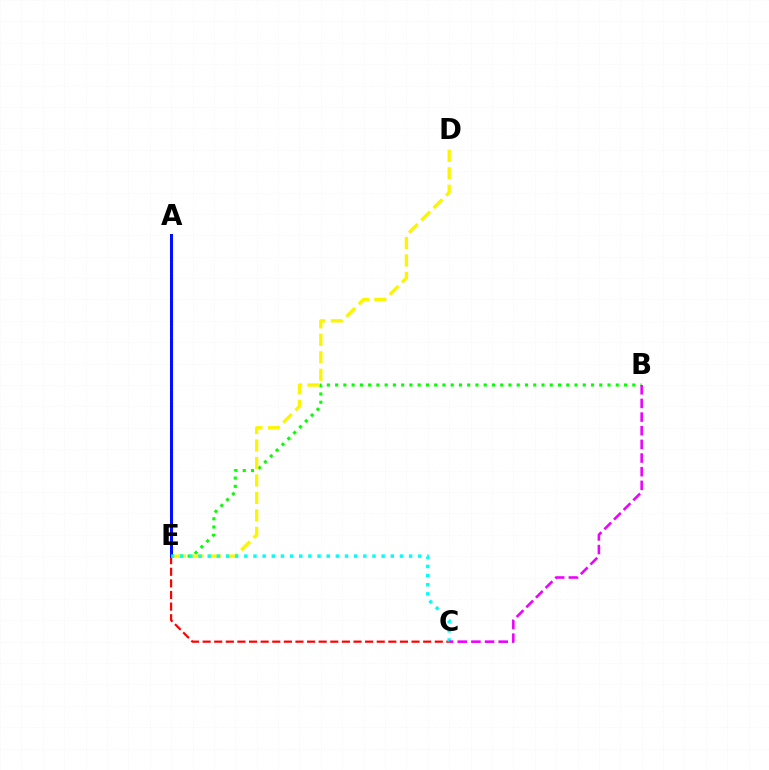{('C', 'E'): [{'color': '#ff0000', 'line_style': 'dashed', 'thickness': 1.58}, {'color': '#00fff6', 'line_style': 'dotted', 'thickness': 2.49}], ('B', 'E'): [{'color': '#08ff00', 'line_style': 'dotted', 'thickness': 2.24}], ('A', 'E'): [{'color': '#0010ff', 'line_style': 'solid', 'thickness': 2.19}], ('D', 'E'): [{'color': '#fcf500', 'line_style': 'dashed', 'thickness': 2.37}], ('B', 'C'): [{'color': '#ee00ff', 'line_style': 'dashed', 'thickness': 1.85}]}